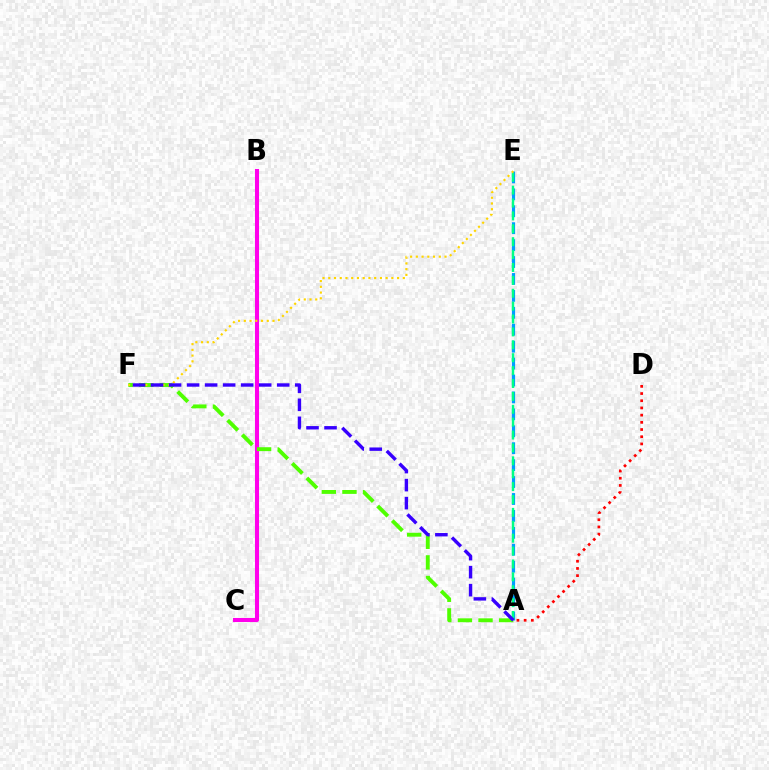{('A', 'E'): [{'color': '#009eff', 'line_style': 'dashed', 'thickness': 2.3}, {'color': '#00ff86', 'line_style': 'dashed', 'thickness': 1.75}], ('B', 'C'): [{'color': '#ff00ed', 'line_style': 'solid', 'thickness': 2.93}], ('A', 'F'): [{'color': '#4fff00', 'line_style': 'dashed', 'thickness': 2.8}, {'color': '#3700ff', 'line_style': 'dashed', 'thickness': 2.45}], ('A', 'D'): [{'color': '#ff0000', 'line_style': 'dotted', 'thickness': 1.95}], ('E', 'F'): [{'color': '#ffd500', 'line_style': 'dotted', 'thickness': 1.56}]}